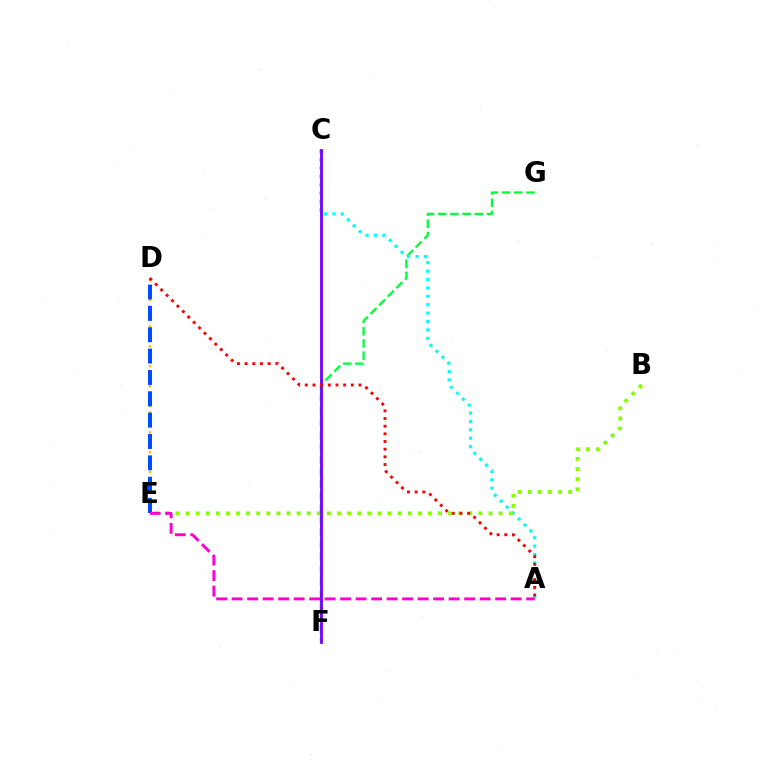{('D', 'E'): [{'color': '#ffbd00', 'line_style': 'dotted', 'thickness': 1.8}, {'color': '#004bff', 'line_style': 'dashed', 'thickness': 2.9}], ('F', 'G'): [{'color': '#00ff39', 'line_style': 'dashed', 'thickness': 1.66}], ('A', 'C'): [{'color': '#00fff6', 'line_style': 'dotted', 'thickness': 2.28}], ('B', 'E'): [{'color': '#84ff00', 'line_style': 'dotted', 'thickness': 2.74}], ('A', 'E'): [{'color': '#ff00cf', 'line_style': 'dashed', 'thickness': 2.11}], ('C', 'F'): [{'color': '#7200ff', 'line_style': 'solid', 'thickness': 2.01}], ('A', 'D'): [{'color': '#ff0000', 'line_style': 'dotted', 'thickness': 2.08}]}